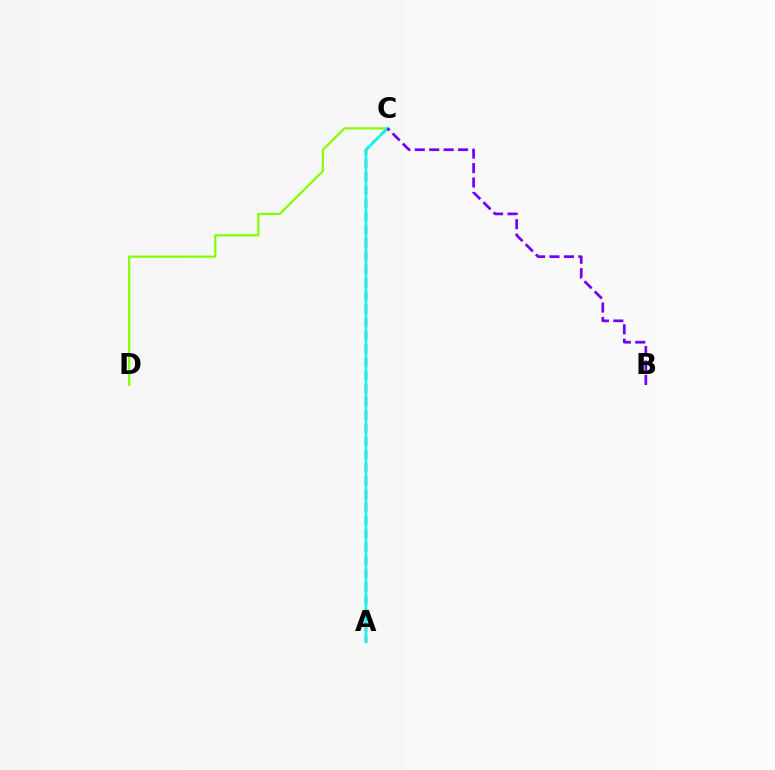{('A', 'C'): [{'color': '#ff0000', 'line_style': 'dashed', 'thickness': 1.8}, {'color': '#00fff6', 'line_style': 'solid', 'thickness': 1.93}], ('C', 'D'): [{'color': '#84ff00', 'line_style': 'solid', 'thickness': 1.59}], ('B', 'C'): [{'color': '#7200ff', 'line_style': 'dashed', 'thickness': 1.96}]}